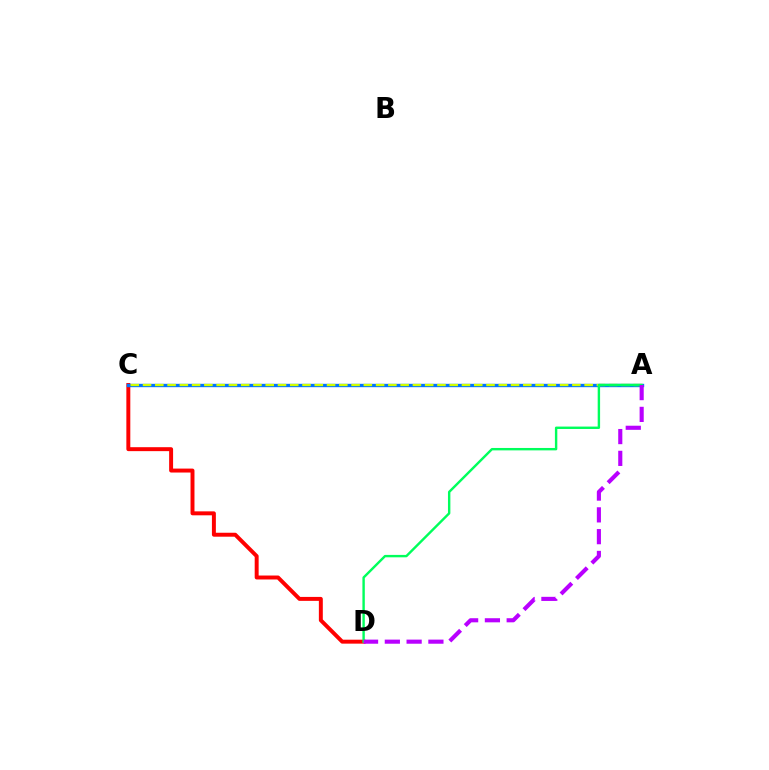{('C', 'D'): [{'color': '#ff0000', 'line_style': 'solid', 'thickness': 2.84}], ('A', 'C'): [{'color': '#0074ff', 'line_style': 'solid', 'thickness': 2.42}, {'color': '#d1ff00', 'line_style': 'dashed', 'thickness': 1.67}], ('A', 'D'): [{'color': '#00ff5c', 'line_style': 'solid', 'thickness': 1.73}, {'color': '#b900ff', 'line_style': 'dashed', 'thickness': 2.96}]}